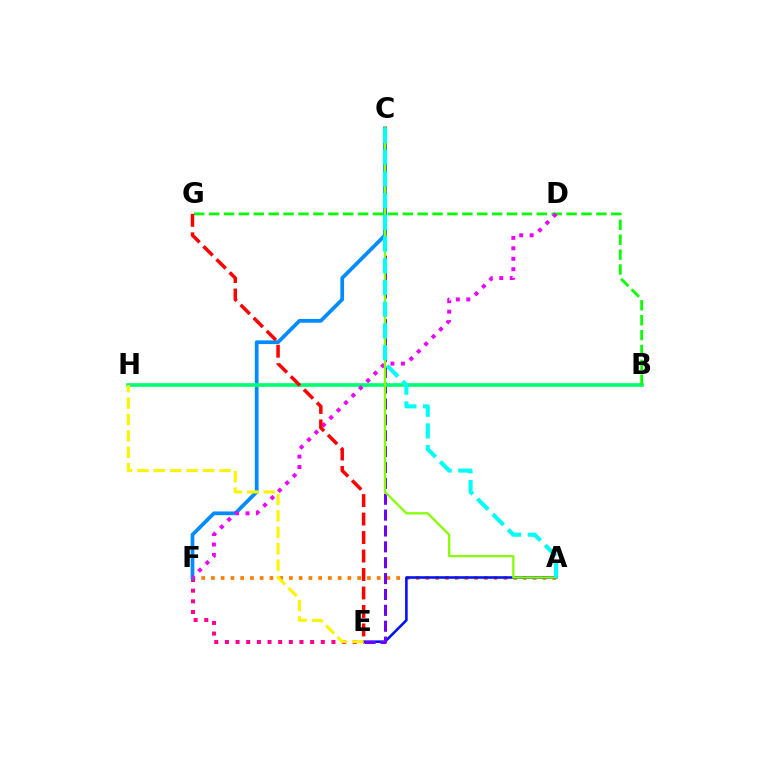{('A', 'F'): [{'color': '#ff7c00', 'line_style': 'dotted', 'thickness': 2.65}], ('A', 'E'): [{'color': '#0010ff', 'line_style': 'solid', 'thickness': 1.85}], ('C', 'E'): [{'color': '#7200ff', 'line_style': 'dashed', 'thickness': 2.16}], ('E', 'F'): [{'color': '#ff0094', 'line_style': 'dotted', 'thickness': 2.89}], ('C', 'F'): [{'color': '#008cff', 'line_style': 'solid', 'thickness': 2.68}], ('B', 'H'): [{'color': '#00ff74', 'line_style': 'solid', 'thickness': 2.62}], ('B', 'G'): [{'color': '#08ff00', 'line_style': 'dashed', 'thickness': 2.02}], ('D', 'F'): [{'color': '#ee00ff', 'line_style': 'dotted', 'thickness': 2.84}], ('E', 'H'): [{'color': '#fcf500', 'line_style': 'dashed', 'thickness': 2.23}], ('E', 'G'): [{'color': '#ff0000', 'line_style': 'dashed', 'thickness': 2.51}], ('A', 'C'): [{'color': '#84ff00', 'line_style': 'solid', 'thickness': 1.63}, {'color': '#00fff6', 'line_style': 'dashed', 'thickness': 2.95}]}